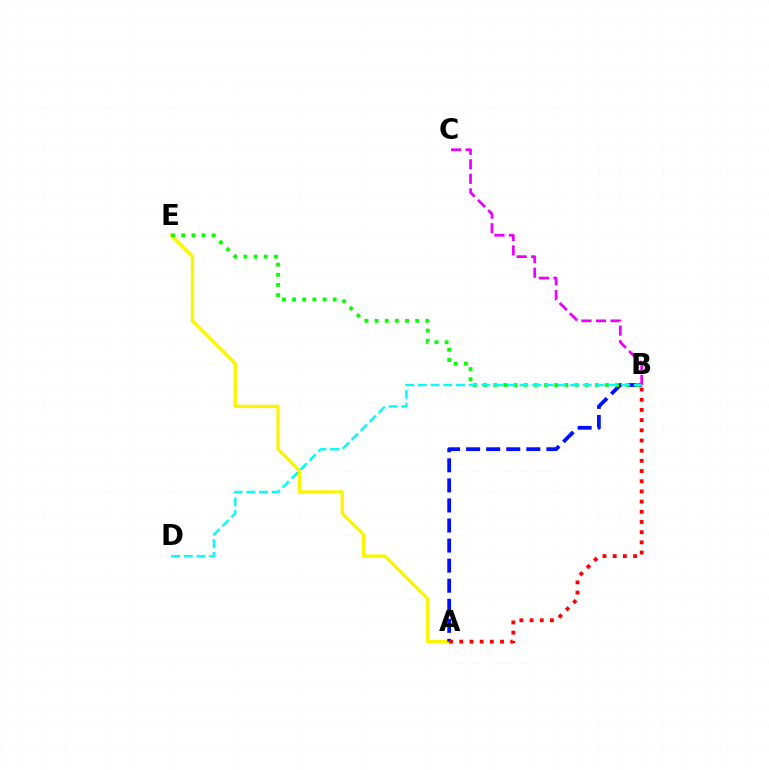{('A', 'E'): [{'color': '#fcf500', 'line_style': 'solid', 'thickness': 2.4}], ('A', 'B'): [{'color': '#0010ff', 'line_style': 'dashed', 'thickness': 2.73}, {'color': '#ff0000', 'line_style': 'dotted', 'thickness': 2.77}], ('B', 'C'): [{'color': '#ee00ff', 'line_style': 'dashed', 'thickness': 1.98}], ('B', 'E'): [{'color': '#08ff00', 'line_style': 'dotted', 'thickness': 2.76}], ('B', 'D'): [{'color': '#00fff6', 'line_style': 'dashed', 'thickness': 1.72}]}